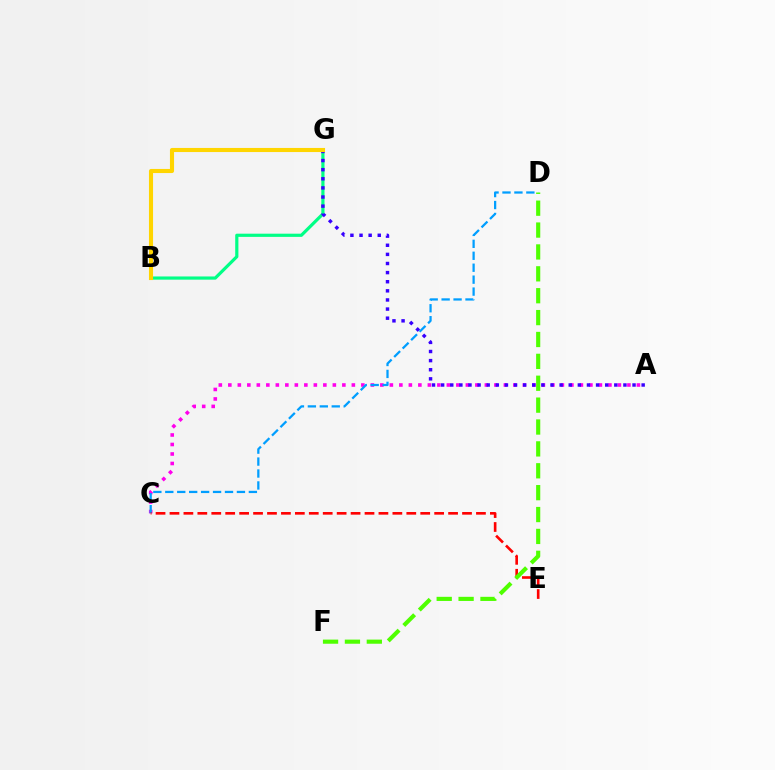{('A', 'C'): [{'color': '#ff00ed', 'line_style': 'dotted', 'thickness': 2.58}], ('B', 'G'): [{'color': '#00ff86', 'line_style': 'solid', 'thickness': 2.3}, {'color': '#ffd500', 'line_style': 'solid', 'thickness': 2.95}], ('A', 'G'): [{'color': '#3700ff', 'line_style': 'dotted', 'thickness': 2.48}], ('C', 'D'): [{'color': '#009eff', 'line_style': 'dashed', 'thickness': 1.62}], ('C', 'E'): [{'color': '#ff0000', 'line_style': 'dashed', 'thickness': 1.89}], ('D', 'F'): [{'color': '#4fff00', 'line_style': 'dashed', 'thickness': 2.97}]}